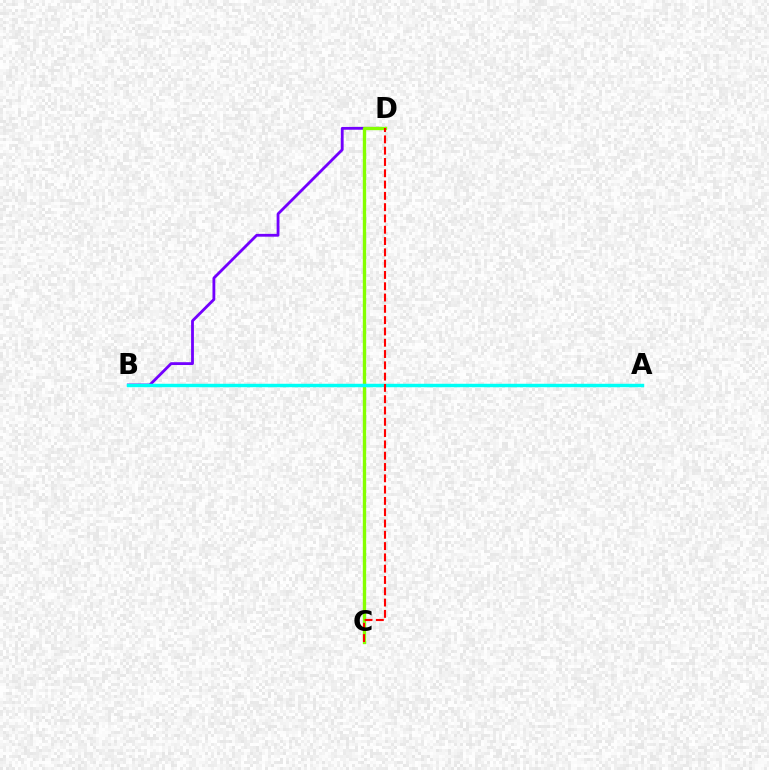{('B', 'D'): [{'color': '#7200ff', 'line_style': 'solid', 'thickness': 2.03}], ('C', 'D'): [{'color': '#84ff00', 'line_style': 'solid', 'thickness': 2.41}, {'color': '#ff0000', 'line_style': 'dashed', 'thickness': 1.53}], ('A', 'B'): [{'color': '#00fff6', 'line_style': 'solid', 'thickness': 2.48}]}